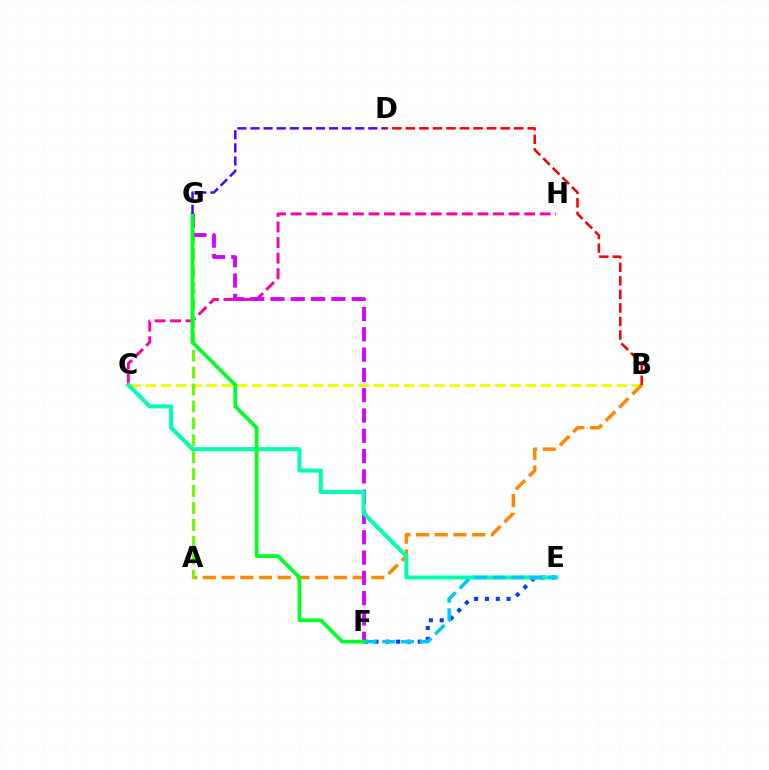{('B', 'C'): [{'color': '#eeff00', 'line_style': 'dashed', 'thickness': 2.06}], ('C', 'H'): [{'color': '#ff00a0', 'line_style': 'dashed', 'thickness': 2.12}], ('E', 'F'): [{'color': '#003fff', 'line_style': 'dotted', 'thickness': 2.94}, {'color': '#00c7ff', 'line_style': 'dashed', 'thickness': 2.54}], ('A', 'B'): [{'color': '#ff8800', 'line_style': 'dashed', 'thickness': 2.54}], ('A', 'G'): [{'color': '#66ff00', 'line_style': 'dashed', 'thickness': 2.3}], ('F', 'G'): [{'color': '#d600ff', 'line_style': 'dashed', 'thickness': 2.76}, {'color': '#00ff27', 'line_style': 'solid', 'thickness': 2.69}], ('C', 'E'): [{'color': '#00ffaf', 'line_style': 'solid', 'thickness': 2.9}], ('B', 'D'): [{'color': '#ff0000', 'line_style': 'dashed', 'thickness': 1.84}], ('D', 'G'): [{'color': '#4f00ff', 'line_style': 'dashed', 'thickness': 1.78}]}